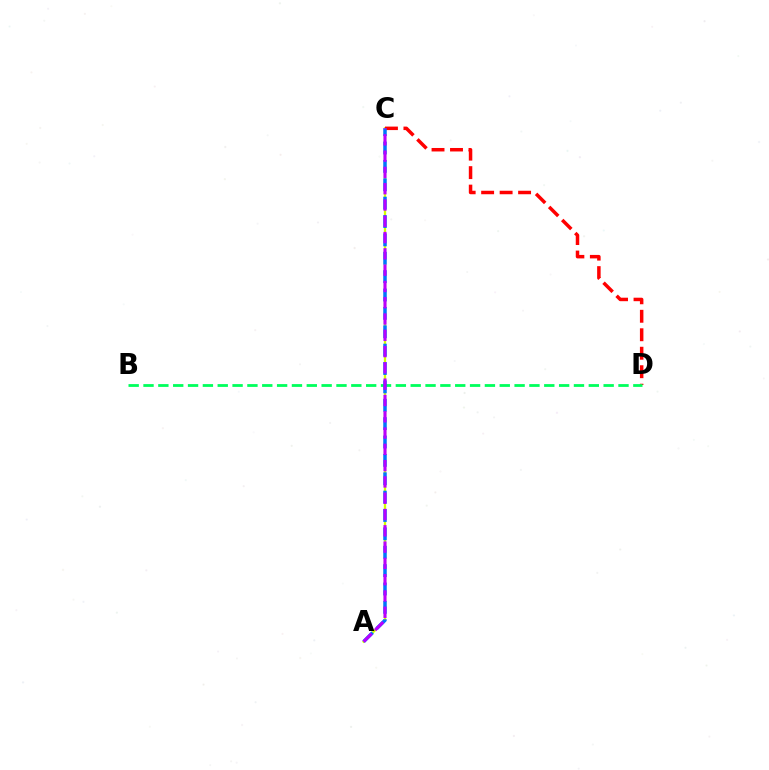{('A', 'C'): [{'color': '#d1ff00', 'line_style': 'solid', 'thickness': 1.65}, {'color': '#0074ff', 'line_style': 'dashed', 'thickness': 2.5}, {'color': '#b900ff', 'line_style': 'dashed', 'thickness': 2.21}], ('C', 'D'): [{'color': '#ff0000', 'line_style': 'dashed', 'thickness': 2.51}], ('B', 'D'): [{'color': '#00ff5c', 'line_style': 'dashed', 'thickness': 2.02}]}